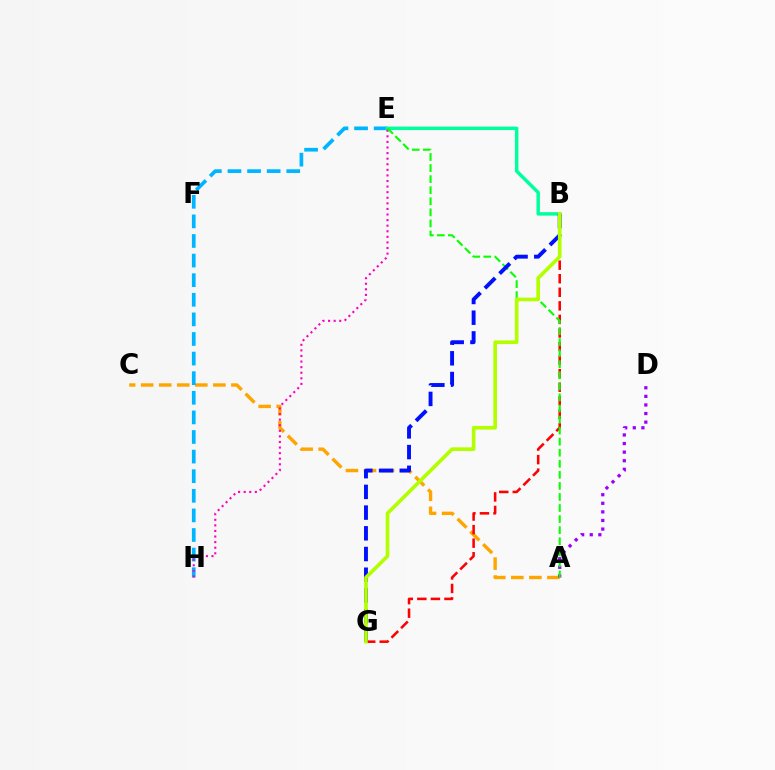{('A', 'C'): [{'color': '#ffa500', 'line_style': 'dashed', 'thickness': 2.45}], ('E', 'H'): [{'color': '#00b5ff', 'line_style': 'dashed', 'thickness': 2.66}, {'color': '#ff00bd', 'line_style': 'dotted', 'thickness': 1.52}], ('B', 'E'): [{'color': '#00ff9d', 'line_style': 'solid', 'thickness': 2.49}], ('B', 'G'): [{'color': '#ff0000', 'line_style': 'dashed', 'thickness': 1.84}, {'color': '#0010ff', 'line_style': 'dashed', 'thickness': 2.81}, {'color': '#b3ff00', 'line_style': 'solid', 'thickness': 2.63}], ('A', 'D'): [{'color': '#9b00ff', 'line_style': 'dotted', 'thickness': 2.33}], ('A', 'E'): [{'color': '#08ff00', 'line_style': 'dashed', 'thickness': 1.5}]}